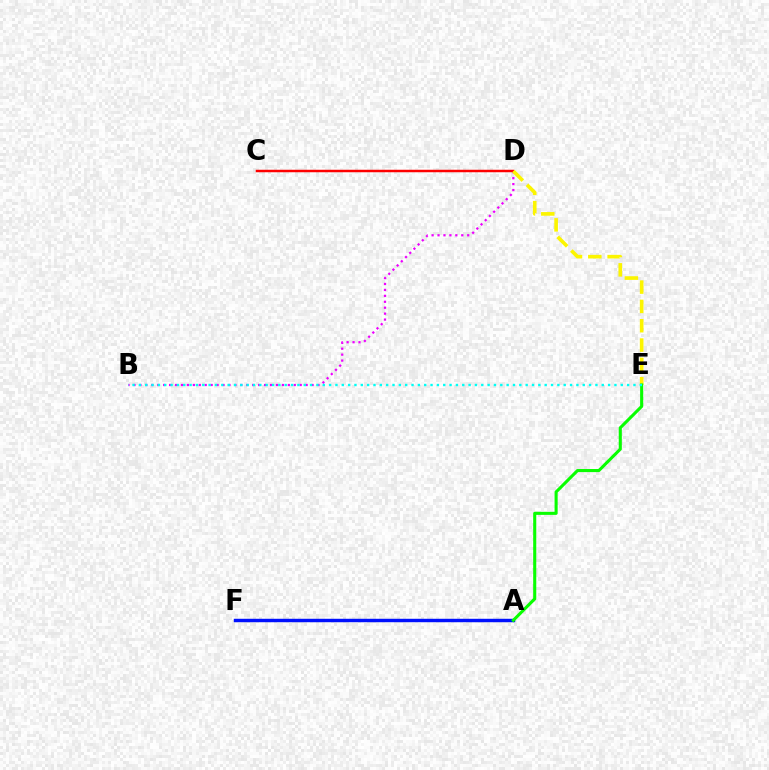{('B', 'D'): [{'color': '#ee00ff', 'line_style': 'dotted', 'thickness': 1.61}], ('A', 'F'): [{'color': '#0010ff', 'line_style': 'solid', 'thickness': 2.47}], ('C', 'D'): [{'color': '#ff0000', 'line_style': 'solid', 'thickness': 1.79}], ('D', 'E'): [{'color': '#fcf500', 'line_style': 'dashed', 'thickness': 2.62}], ('A', 'E'): [{'color': '#08ff00', 'line_style': 'solid', 'thickness': 2.22}], ('B', 'E'): [{'color': '#00fff6', 'line_style': 'dotted', 'thickness': 1.72}]}